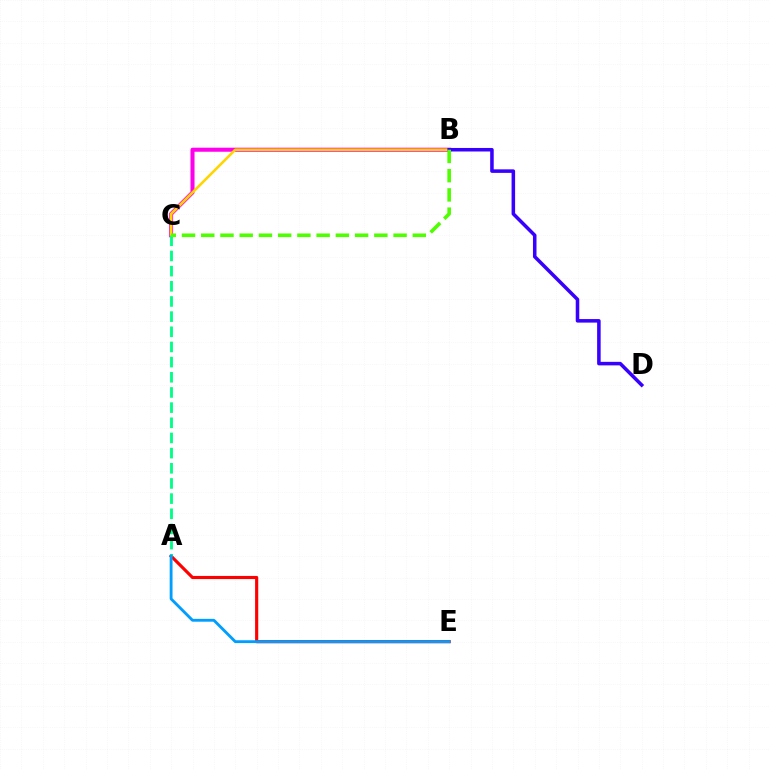{('A', 'E'): [{'color': '#ff0000', 'line_style': 'solid', 'thickness': 2.26}, {'color': '#009eff', 'line_style': 'solid', 'thickness': 2.05}], ('B', 'C'): [{'color': '#ff00ed', 'line_style': 'solid', 'thickness': 2.91}, {'color': '#ffd500', 'line_style': 'solid', 'thickness': 1.85}, {'color': '#4fff00', 'line_style': 'dashed', 'thickness': 2.61}], ('B', 'D'): [{'color': '#3700ff', 'line_style': 'solid', 'thickness': 2.54}], ('A', 'C'): [{'color': '#00ff86', 'line_style': 'dashed', 'thickness': 2.06}]}